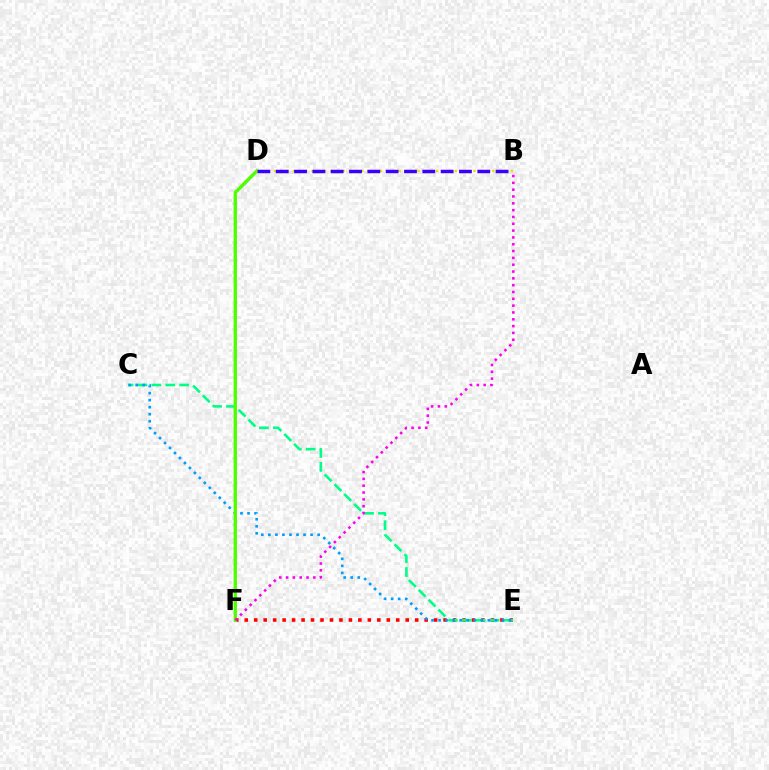{('E', 'F'): [{'color': '#ff0000', 'line_style': 'dotted', 'thickness': 2.57}], ('C', 'E'): [{'color': '#00ff86', 'line_style': 'dashed', 'thickness': 1.89}, {'color': '#009eff', 'line_style': 'dotted', 'thickness': 1.91}], ('D', 'F'): [{'color': '#4fff00', 'line_style': 'solid', 'thickness': 2.42}], ('B', 'F'): [{'color': '#ff00ed', 'line_style': 'dotted', 'thickness': 1.85}], ('B', 'D'): [{'color': '#ffd500', 'line_style': 'dotted', 'thickness': 1.69}, {'color': '#3700ff', 'line_style': 'dashed', 'thickness': 2.49}]}